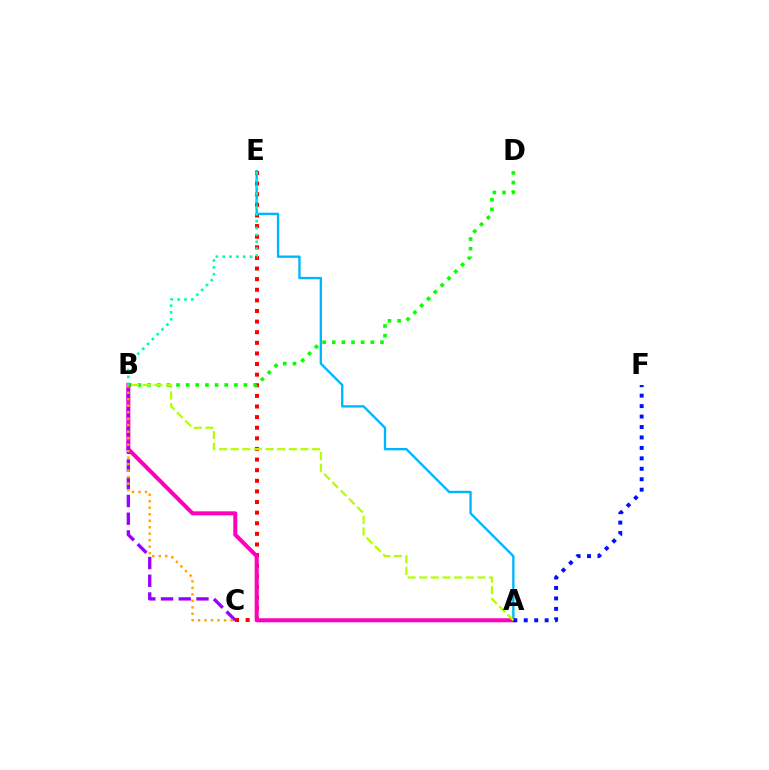{('C', 'E'): [{'color': '#ff0000', 'line_style': 'dotted', 'thickness': 2.88}], ('A', 'E'): [{'color': '#00b5ff', 'line_style': 'solid', 'thickness': 1.69}], ('B', 'D'): [{'color': '#08ff00', 'line_style': 'dotted', 'thickness': 2.62}], ('A', 'B'): [{'color': '#ff00bd', 'line_style': 'solid', 'thickness': 2.89}, {'color': '#b3ff00', 'line_style': 'dashed', 'thickness': 1.58}], ('B', 'E'): [{'color': '#00ff9d', 'line_style': 'dotted', 'thickness': 1.86}], ('B', 'C'): [{'color': '#9b00ff', 'line_style': 'dashed', 'thickness': 2.41}, {'color': '#ffa500', 'line_style': 'dotted', 'thickness': 1.76}], ('A', 'F'): [{'color': '#0010ff', 'line_style': 'dotted', 'thickness': 2.84}]}